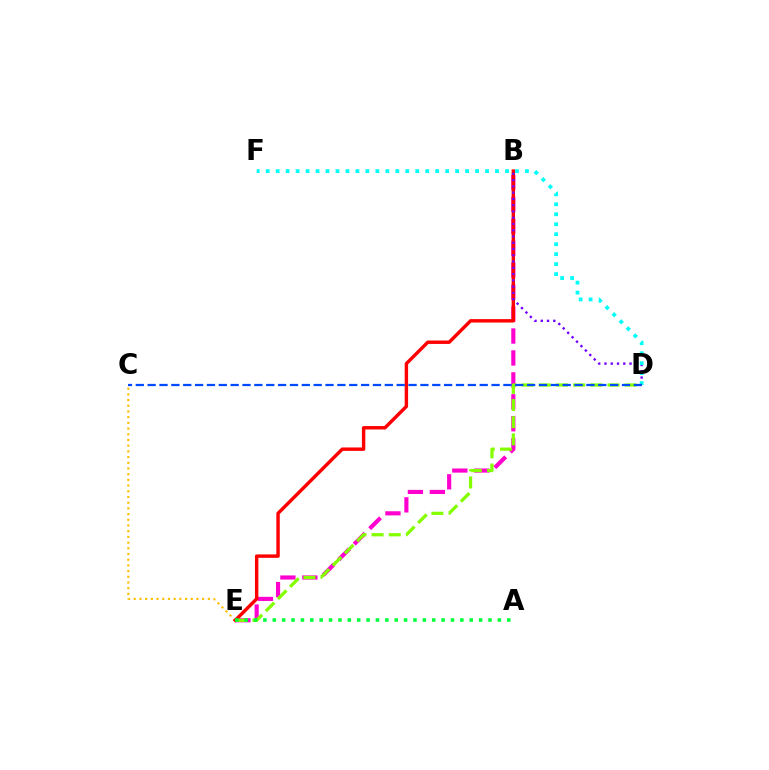{('B', 'E'): [{'color': '#ff00cf', 'line_style': 'dashed', 'thickness': 2.98}, {'color': '#ff0000', 'line_style': 'solid', 'thickness': 2.46}], ('C', 'E'): [{'color': '#ffbd00', 'line_style': 'dotted', 'thickness': 1.55}], ('B', 'D'): [{'color': '#7200ff', 'line_style': 'dotted', 'thickness': 1.7}], ('D', 'E'): [{'color': '#84ff00', 'line_style': 'dashed', 'thickness': 2.33}], ('D', 'F'): [{'color': '#00fff6', 'line_style': 'dotted', 'thickness': 2.71}], ('A', 'E'): [{'color': '#00ff39', 'line_style': 'dotted', 'thickness': 2.55}], ('C', 'D'): [{'color': '#004bff', 'line_style': 'dashed', 'thickness': 1.61}]}